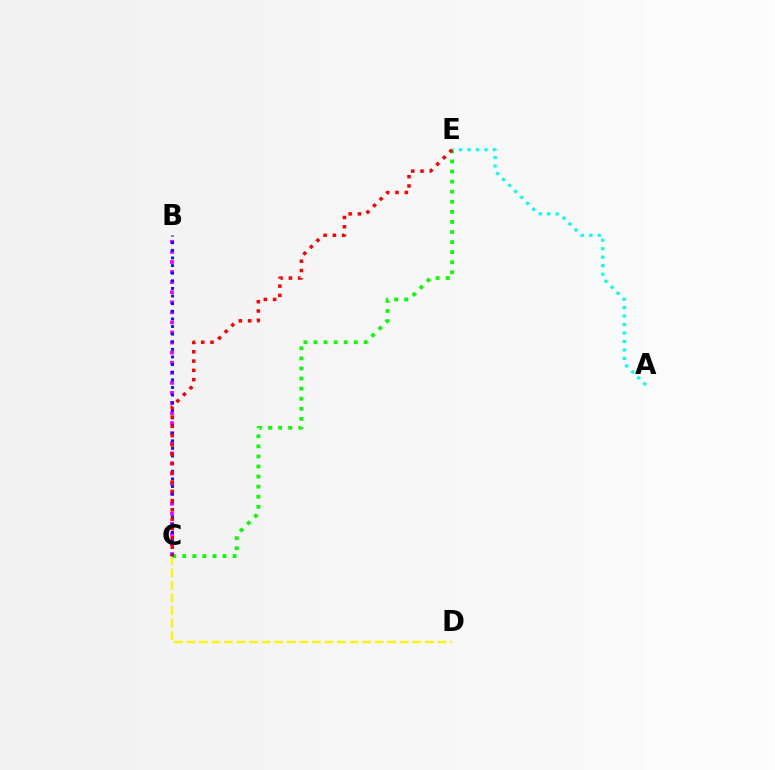{('C', 'E'): [{'color': '#08ff00', 'line_style': 'dotted', 'thickness': 2.74}, {'color': '#ff0000', 'line_style': 'dotted', 'thickness': 2.52}], ('C', 'D'): [{'color': '#fcf500', 'line_style': 'dashed', 'thickness': 1.71}], ('A', 'E'): [{'color': '#00fff6', 'line_style': 'dotted', 'thickness': 2.3}], ('B', 'C'): [{'color': '#ee00ff', 'line_style': 'dotted', 'thickness': 2.74}, {'color': '#0010ff', 'line_style': 'dotted', 'thickness': 2.07}]}